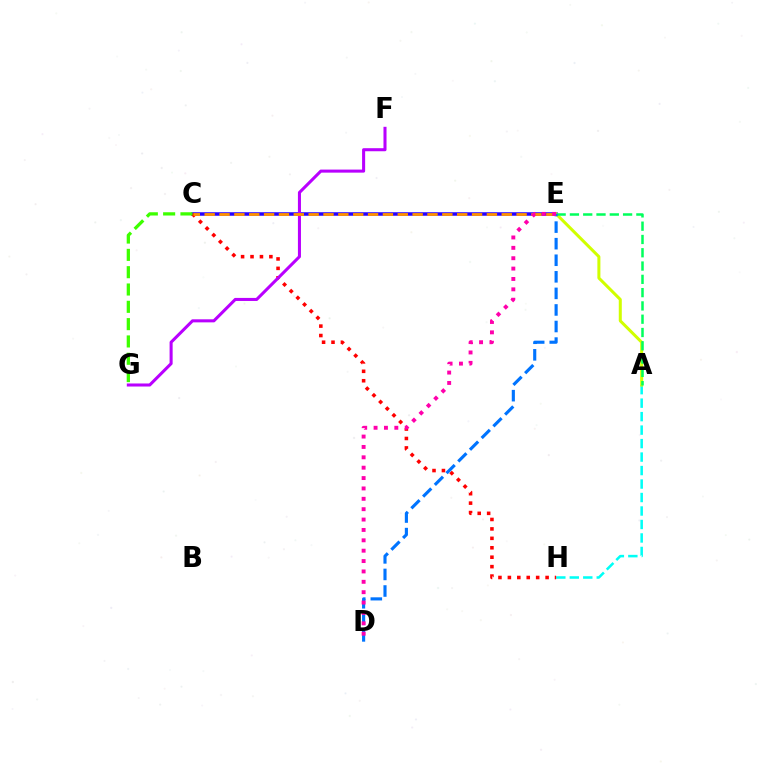{('A', 'H'): [{'color': '#00fff6', 'line_style': 'dashed', 'thickness': 1.83}], ('C', 'E'): [{'color': '#2500ff', 'line_style': 'solid', 'thickness': 2.52}, {'color': '#ff9400', 'line_style': 'dashed', 'thickness': 2.02}], ('C', 'H'): [{'color': '#ff0000', 'line_style': 'dotted', 'thickness': 2.56}], ('A', 'E'): [{'color': '#d1ff00', 'line_style': 'solid', 'thickness': 2.18}, {'color': '#00ff5c', 'line_style': 'dashed', 'thickness': 1.81}], ('F', 'G'): [{'color': '#b900ff', 'line_style': 'solid', 'thickness': 2.2}], ('C', 'G'): [{'color': '#3dff00', 'line_style': 'dashed', 'thickness': 2.35}], ('D', 'E'): [{'color': '#0074ff', 'line_style': 'dashed', 'thickness': 2.25}, {'color': '#ff00ac', 'line_style': 'dotted', 'thickness': 2.82}]}